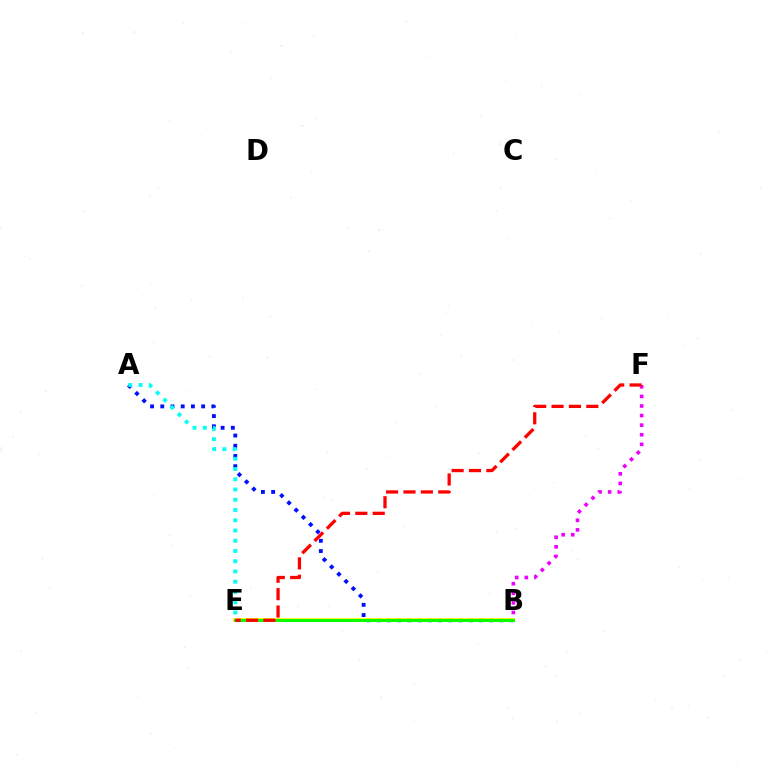{('A', 'B'): [{'color': '#0010ff', 'line_style': 'dotted', 'thickness': 2.78}], ('B', 'E'): [{'color': '#fcf500', 'line_style': 'solid', 'thickness': 2.74}, {'color': '#08ff00', 'line_style': 'solid', 'thickness': 2.14}], ('A', 'E'): [{'color': '#00fff6', 'line_style': 'dotted', 'thickness': 2.78}], ('B', 'F'): [{'color': '#ee00ff', 'line_style': 'dotted', 'thickness': 2.61}], ('E', 'F'): [{'color': '#ff0000', 'line_style': 'dashed', 'thickness': 2.36}]}